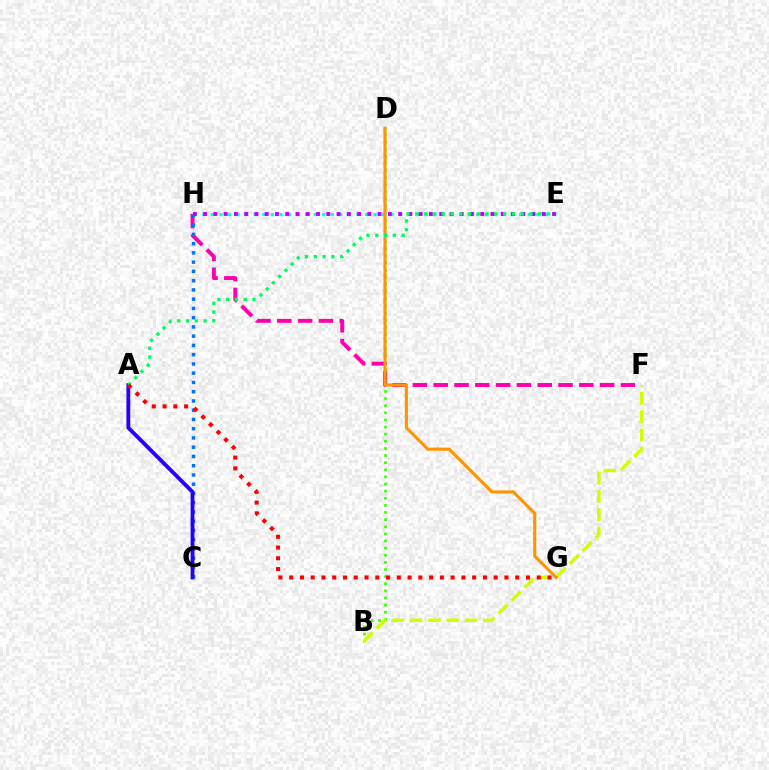{('B', 'D'): [{'color': '#3dff00', 'line_style': 'dotted', 'thickness': 1.94}], ('F', 'H'): [{'color': '#ff00ac', 'line_style': 'dashed', 'thickness': 2.83}], ('C', 'H'): [{'color': '#0074ff', 'line_style': 'dotted', 'thickness': 2.51}], ('E', 'H'): [{'color': '#00fff6', 'line_style': 'dotted', 'thickness': 2.33}, {'color': '#b900ff', 'line_style': 'dotted', 'thickness': 2.79}], ('A', 'C'): [{'color': '#2500ff', 'line_style': 'solid', 'thickness': 2.76}], ('B', 'F'): [{'color': '#d1ff00', 'line_style': 'dashed', 'thickness': 2.49}], ('D', 'G'): [{'color': '#ff9400', 'line_style': 'solid', 'thickness': 2.24}], ('A', 'E'): [{'color': '#00ff5c', 'line_style': 'dotted', 'thickness': 2.39}], ('A', 'G'): [{'color': '#ff0000', 'line_style': 'dotted', 'thickness': 2.92}]}